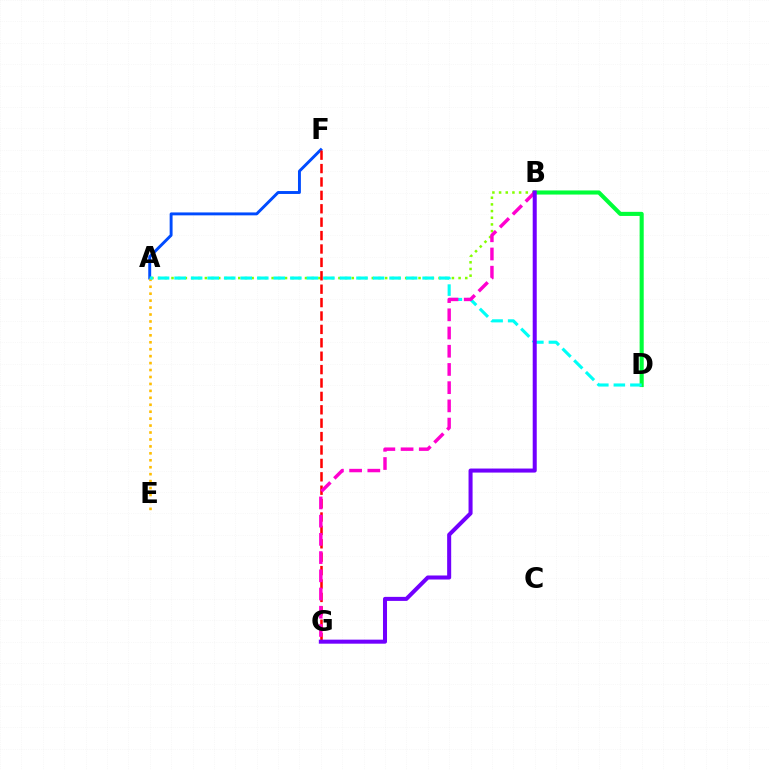{('A', 'F'): [{'color': '#004bff', 'line_style': 'solid', 'thickness': 2.1}], ('A', 'B'): [{'color': '#84ff00', 'line_style': 'dotted', 'thickness': 1.81}], ('B', 'D'): [{'color': '#00ff39', 'line_style': 'solid', 'thickness': 2.96}], ('A', 'E'): [{'color': '#ffbd00', 'line_style': 'dotted', 'thickness': 1.89}], ('F', 'G'): [{'color': '#ff0000', 'line_style': 'dashed', 'thickness': 1.82}], ('A', 'D'): [{'color': '#00fff6', 'line_style': 'dashed', 'thickness': 2.25}], ('B', 'G'): [{'color': '#ff00cf', 'line_style': 'dashed', 'thickness': 2.47}, {'color': '#7200ff', 'line_style': 'solid', 'thickness': 2.91}]}